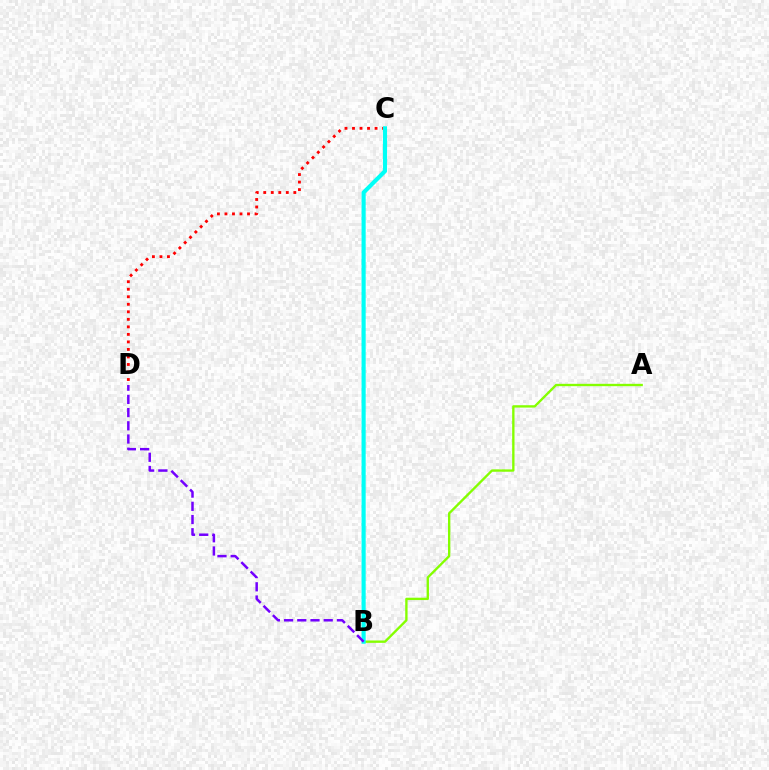{('C', 'D'): [{'color': '#ff0000', 'line_style': 'dotted', 'thickness': 2.04}], ('A', 'B'): [{'color': '#84ff00', 'line_style': 'solid', 'thickness': 1.7}], ('B', 'C'): [{'color': '#00fff6', 'line_style': 'solid', 'thickness': 2.97}], ('B', 'D'): [{'color': '#7200ff', 'line_style': 'dashed', 'thickness': 1.8}]}